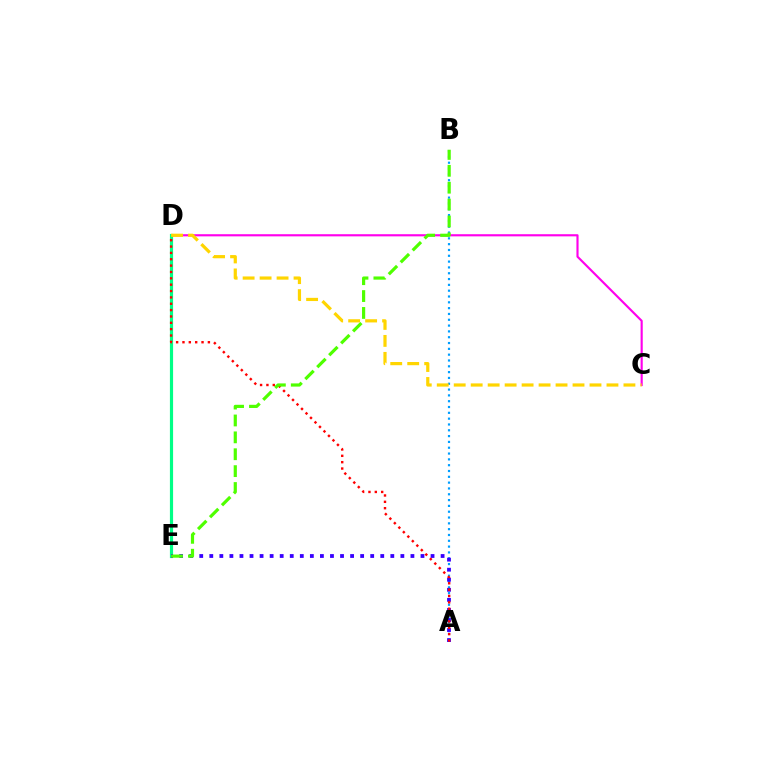{('C', 'D'): [{'color': '#ff00ed', 'line_style': 'solid', 'thickness': 1.54}, {'color': '#ffd500', 'line_style': 'dashed', 'thickness': 2.31}], ('D', 'E'): [{'color': '#00ff86', 'line_style': 'solid', 'thickness': 2.29}], ('A', 'B'): [{'color': '#009eff', 'line_style': 'dotted', 'thickness': 1.58}], ('A', 'E'): [{'color': '#3700ff', 'line_style': 'dotted', 'thickness': 2.73}], ('A', 'D'): [{'color': '#ff0000', 'line_style': 'dotted', 'thickness': 1.73}], ('B', 'E'): [{'color': '#4fff00', 'line_style': 'dashed', 'thickness': 2.29}]}